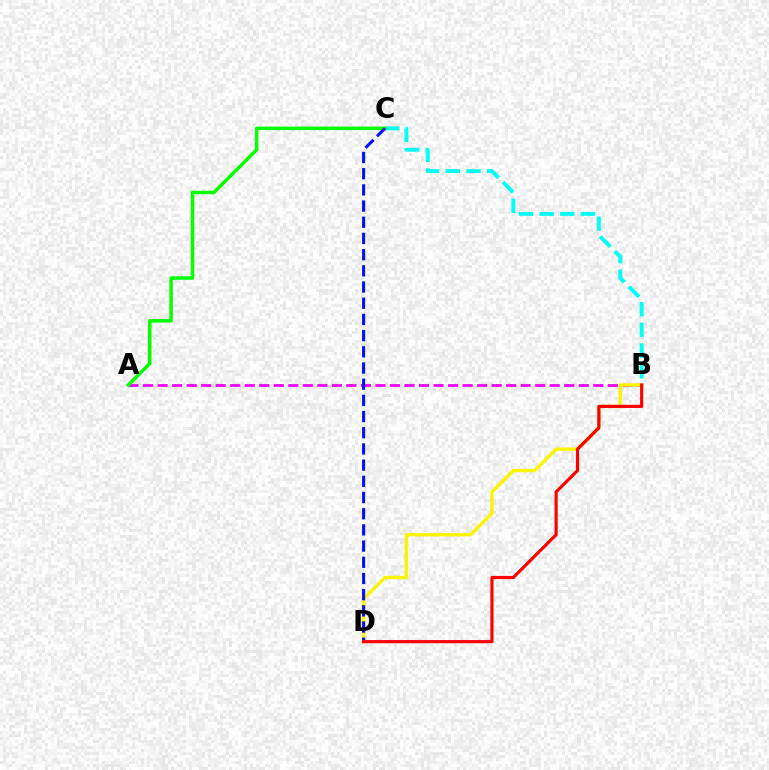{('B', 'C'): [{'color': '#00fff6', 'line_style': 'dashed', 'thickness': 2.81}], ('A', 'B'): [{'color': '#ee00ff', 'line_style': 'dashed', 'thickness': 1.97}], ('B', 'D'): [{'color': '#fcf500', 'line_style': 'solid', 'thickness': 2.41}, {'color': '#ff0000', 'line_style': 'solid', 'thickness': 2.28}], ('A', 'C'): [{'color': '#08ff00', 'line_style': 'solid', 'thickness': 2.53}], ('C', 'D'): [{'color': '#0010ff', 'line_style': 'dashed', 'thickness': 2.2}]}